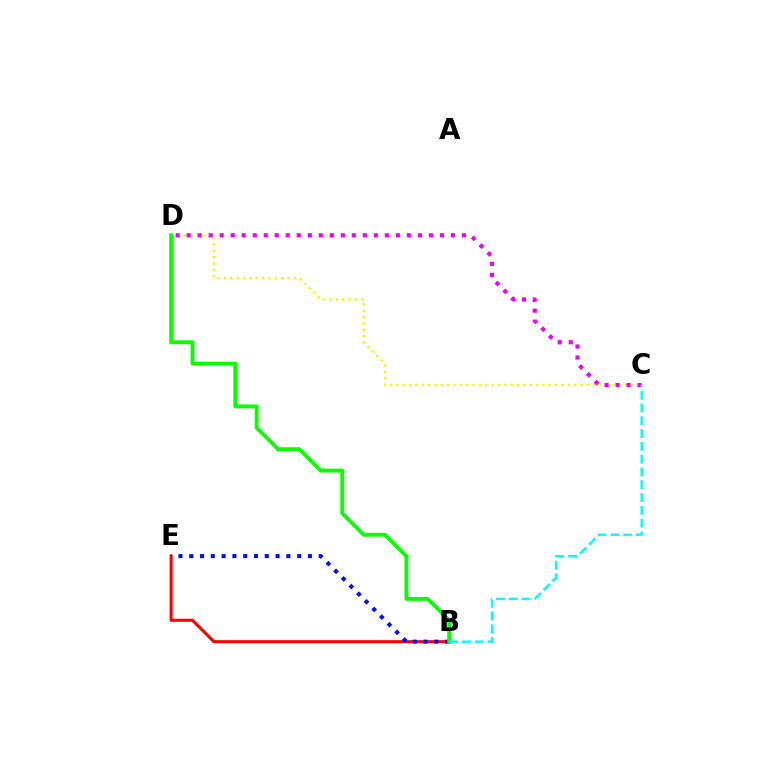{('B', 'E'): [{'color': '#ff0000', 'line_style': 'solid', 'thickness': 2.18}, {'color': '#0010ff', 'line_style': 'dotted', 'thickness': 2.93}], ('C', 'D'): [{'color': '#fcf500', 'line_style': 'dotted', 'thickness': 1.73}, {'color': '#ee00ff', 'line_style': 'dotted', 'thickness': 2.99}], ('B', 'D'): [{'color': '#08ff00', 'line_style': 'solid', 'thickness': 2.78}], ('B', 'C'): [{'color': '#00fff6', 'line_style': 'dashed', 'thickness': 1.74}]}